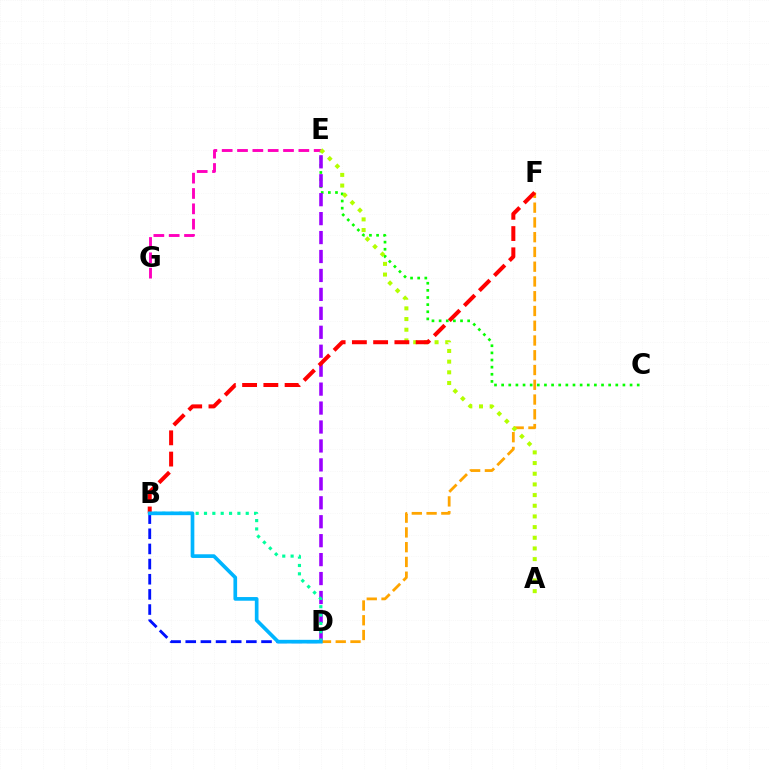{('C', 'E'): [{'color': '#08ff00', 'line_style': 'dotted', 'thickness': 1.94}], ('D', 'E'): [{'color': '#9b00ff', 'line_style': 'dashed', 'thickness': 2.57}], ('B', 'D'): [{'color': '#00ff9d', 'line_style': 'dotted', 'thickness': 2.27}, {'color': '#0010ff', 'line_style': 'dashed', 'thickness': 2.06}, {'color': '#00b5ff', 'line_style': 'solid', 'thickness': 2.65}], ('E', 'G'): [{'color': '#ff00bd', 'line_style': 'dashed', 'thickness': 2.08}], ('D', 'F'): [{'color': '#ffa500', 'line_style': 'dashed', 'thickness': 2.01}], ('A', 'E'): [{'color': '#b3ff00', 'line_style': 'dotted', 'thickness': 2.9}], ('B', 'F'): [{'color': '#ff0000', 'line_style': 'dashed', 'thickness': 2.89}]}